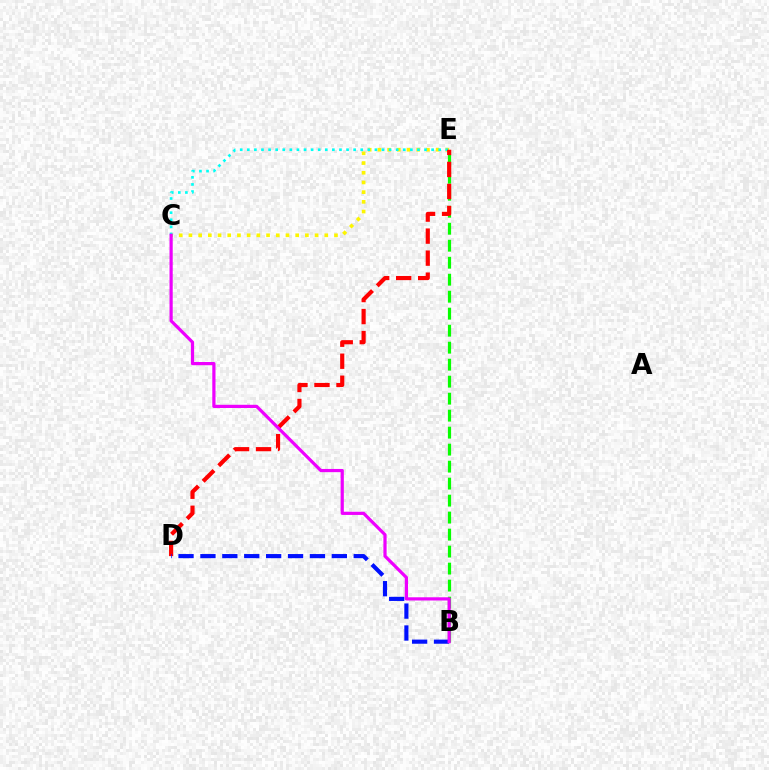{('C', 'E'): [{'color': '#fcf500', 'line_style': 'dotted', 'thickness': 2.64}, {'color': '#00fff6', 'line_style': 'dotted', 'thickness': 1.93}], ('B', 'E'): [{'color': '#08ff00', 'line_style': 'dashed', 'thickness': 2.31}], ('D', 'E'): [{'color': '#ff0000', 'line_style': 'dashed', 'thickness': 2.99}], ('B', 'D'): [{'color': '#0010ff', 'line_style': 'dashed', 'thickness': 2.98}], ('B', 'C'): [{'color': '#ee00ff', 'line_style': 'solid', 'thickness': 2.31}]}